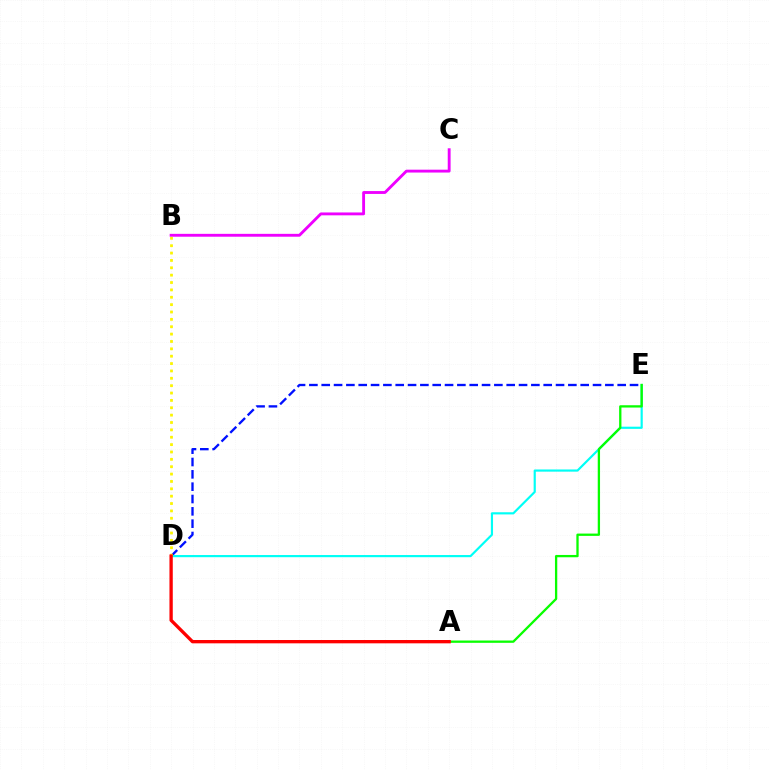{('D', 'E'): [{'color': '#0010ff', 'line_style': 'dashed', 'thickness': 1.68}, {'color': '#00fff6', 'line_style': 'solid', 'thickness': 1.56}], ('B', 'C'): [{'color': '#ee00ff', 'line_style': 'solid', 'thickness': 2.06}], ('B', 'D'): [{'color': '#fcf500', 'line_style': 'dotted', 'thickness': 2.0}], ('A', 'E'): [{'color': '#08ff00', 'line_style': 'solid', 'thickness': 1.66}], ('A', 'D'): [{'color': '#ff0000', 'line_style': 'solid', 'thickness': 2.39}]}